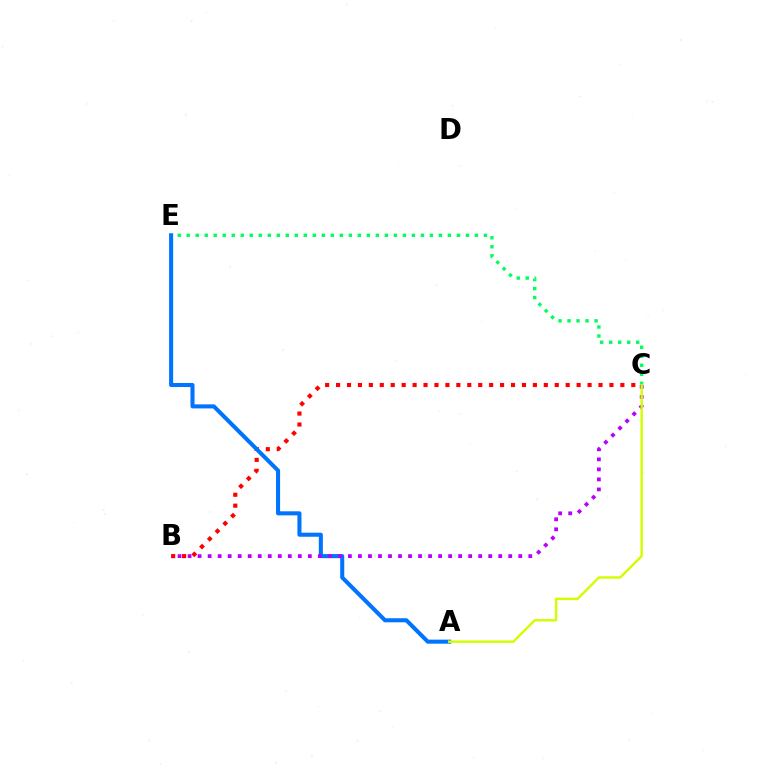{('C', 'E'): [{'color': '#00ff5c', 'line_style': 'dotted', 'thickness': 2.45}], ('B', 'C'): [{'color': '#ff0000', 'line_style': 'dotted', 'thickness': 2.97}, {'color': '#b900ff', 'line_style': 'dotted', 'thickness': 2.72}], ('A', 'E'): [{'color': '#0074ff', 'line_style': 'solid', 'thickness': 2.92}], ('A', 'C'): [{'color': '#d1ff00', 'line_style': 'solid', 'thickness': 1.74}]}